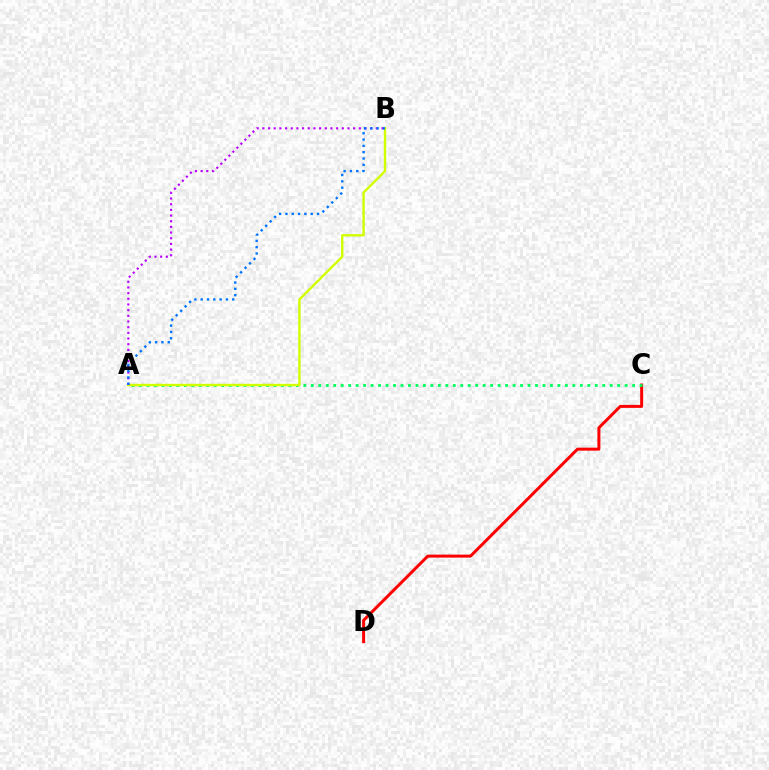{('C', 'D'): [{'color': '#ff0000', 'line_style': 'solid', 'thickness': 2.16}], ('A', 'C'): [{'color': '#00ff5c', 'line_style': 'dotted', 'thickness': 2.03}], ('A', 'B'): [{'color': '#d1ff00', 'line_style': 'solid', 'thickness': 1.72}, {'color': '#b900ff', 'line_style': 'dotted', 'thickness': 1.54}, {'color': '#0074ff', 'line_style': 'dotted', 'thickness': 1.72}]}